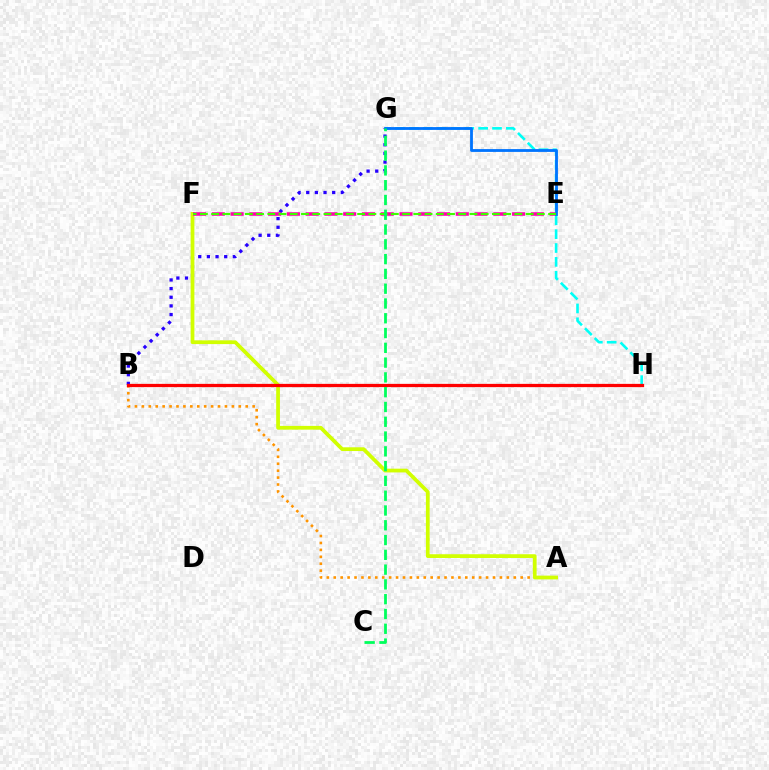{('A', 'B'): [{'color': '#ff9400', 'line_style': 'dotted', 'thickness': 1.88}], ('G', 'H'): [{'color': '#00fff6', 'line_style': 'dashed', 'thickness': 1.88}], ('B', 'G'): [{'color': '#2500ff', 'line_style': 'dotted', 'thickness': 2.35}], ('A', 'F'): [{'color': '#d1ff00', 'line_style': 'solid', 'thickness': 2.7}], ('E', 'F'): [{'color': '#ff00ac', 'line_style': 'dashed', 'thickness': 2.55}, {'color': '#3dff00', 'line_style': 'dashed', 'thickness': 1.53}], ('B', 'H'): [{'color': '#b900ff', 'line_style': 'solid', 'thickness': 2.03}, {'color': '#ff0000', 'line_style': 'solid', 'thickness': 2.34}], ('E', 'G'): [{'color': '#0074ff', 'line_style': 'solid', 'thickness': 2.02}], ('C', 'G'): [{'color': '#00ff5c', 'line_style': 'dashed', 'thickness': 2.01}]}